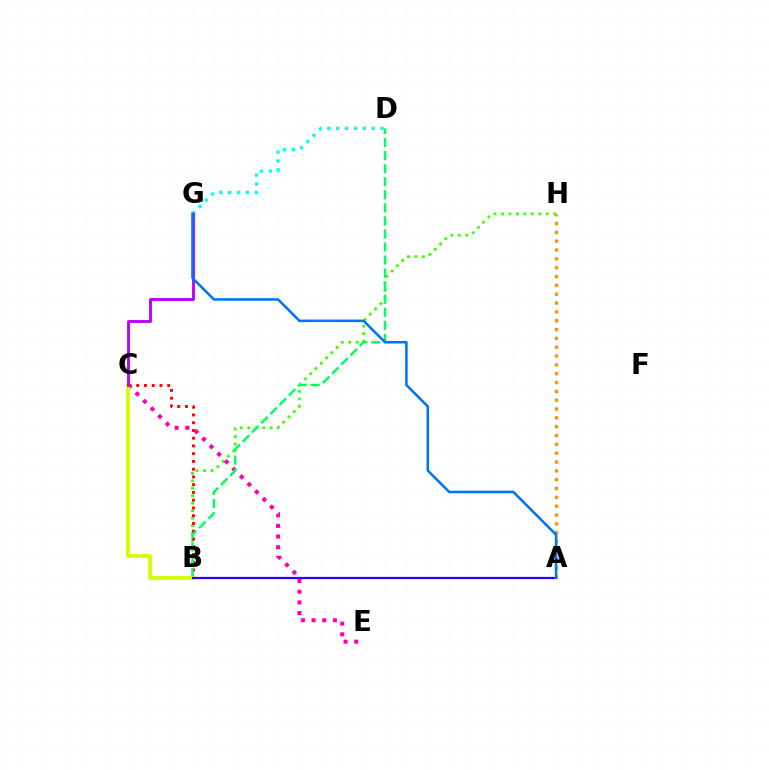{('D', 'G'): [{'color': '#00fff6', 'line_style': 'dotted', 'thickness': 2.41}], ('B', 'H'): [{'color': '#3dff00', 'line_style': 'dotted', 'thickness': 2.02}], ('C', 'E'): [{'color': '#ff00ac', 'line_style': 'dotted', 'thickness': 2.9}], ('B', 'C'): [{'color': '#ff0000', 'line_style': 'dotted', 'thickness': 2.11}, {'color': '#d1ff00', 'line_style': 'solid', 'thickness': 2.73}], ('B', 'D'): [{'color': '#00ff5c', 'line_style': 'dashed', 'thickness': 1.77}], ('A', 'B'): [{'color': '#2500ff', 'line_style': 'solid', 'thickness': 1.6}], ('C', 'G'): [{'color': '#b900ff', 'line_style': 'solid', 'thickness': 2.06}], ('A', 'H'): [{'color': '#ff9400', 'line_style': 'dotted', 'thickness': 2.4}], ('A', 'G'): [{'color': '#0074ff', 'line_style': 'solid', 'thickness': 1.85}]}